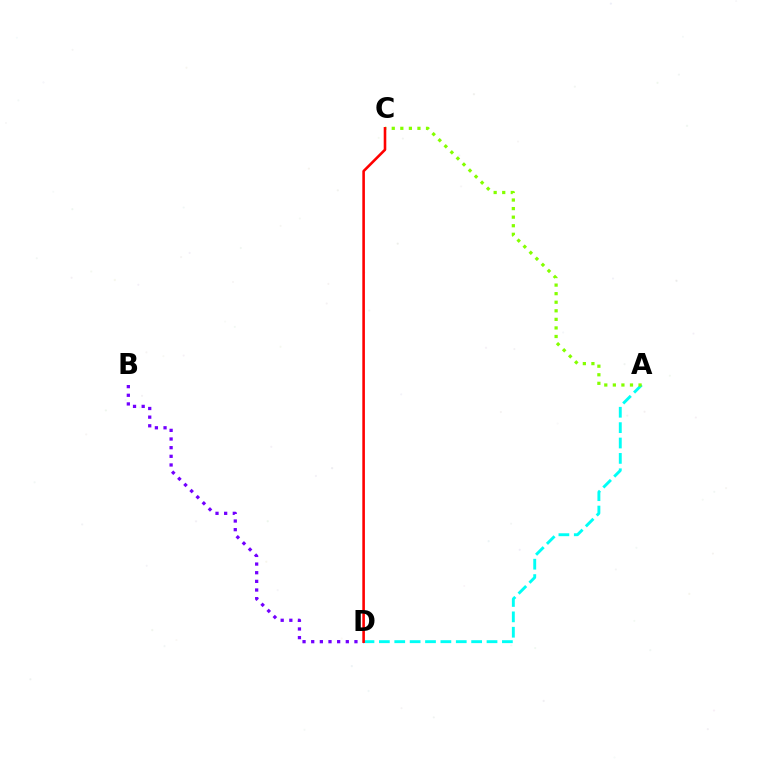{('A', 'D'): [{'color': '#00fff6', 'line_style': 'dashed', 'thickness': 2.09}], ('B', 'D'): [{'color': '#7200ff', 'line_style': 'dotted', 'thickness': 2.35}], ('A', 'C'): [{'color': '#84ff00', 'line_style': 'dotted', 'thickness': 2.33}], ('C', 'D'): [{'color': '#ff0000', 'line_style': 'solid', 'thickness': 1.87}]}